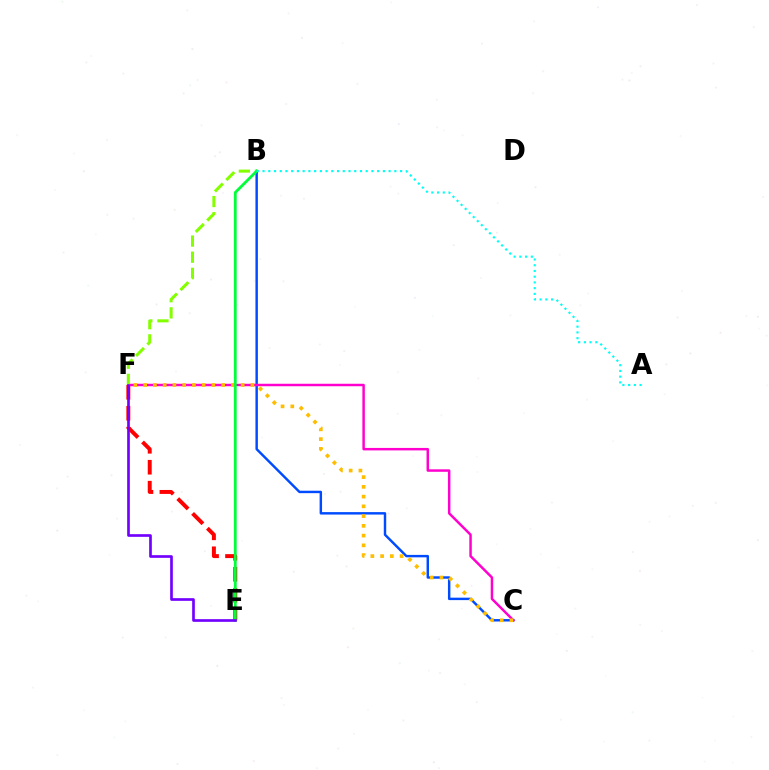{('E', 'F'): [{'color': '#ff0000', 'line_style': 'dashed', 'thickness': 2.85}, {'color': '#7200ff', 'line_style': 'solid', 'thickness': 1.92}], ('B', 'C'): [{'color': '#004bff', 'line_style': 'solid', 'thickness': 1.76}], ('C', 'F'): [{'color': '#ff00cf', 'line_style': 'solid', 'thickness': 1.78}, {'color': '#ffbd00', 'line_style': 'dotted', 'thickness': 2.65}], ('B', 'F'): [{'color': '#84ff00', 'line_style': 'dashed', 'thickness': 2.19}], ('B', 'E'): [{'color': '#00ff39', 'line_style': 'solid', 'thickness': 2.01}], ('A', 'B'): [{'color': '#00fff6', 'line_style': 'dotted', 'thickness': 1.56}]}